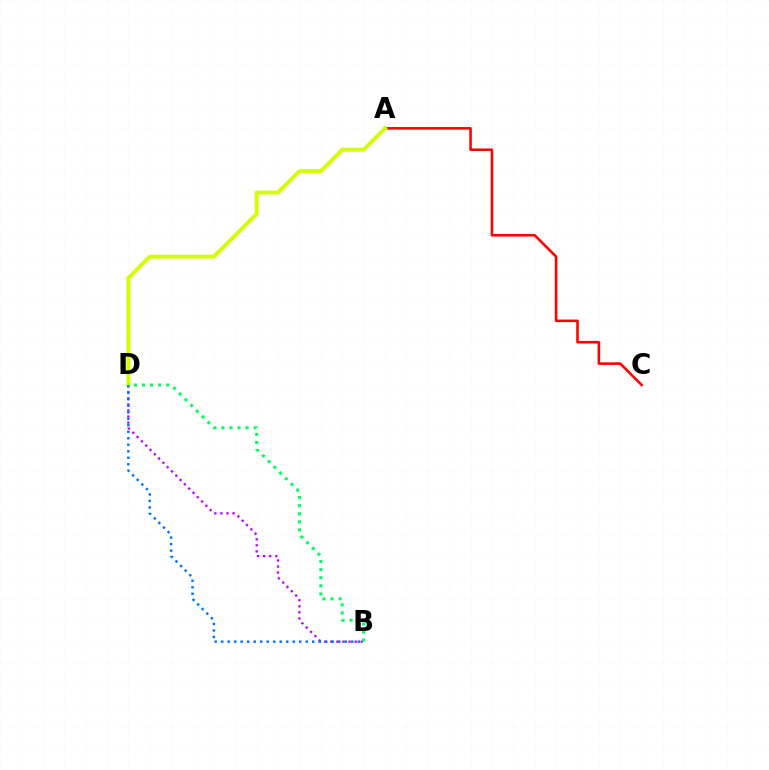{('A', 'C'): [{'color': '#ff0000', 'line_style': 'solid', 'thickness': 1.85}], ('B', 'D'): [{'color': '#b900ff', 'line_style': 'dotted', 'thickness': 1.65}, {'color': '#0074ff', 'line_style': 'dotted', 'thickness': 1.77}, {'color': '#00ff5c', 'line_style': 'dotted', 'thickness': 2.2}], ('A', 'D'): [{'color': '#d1ff00', 'line_style': 'solid', 'thickness': 2.81}]}